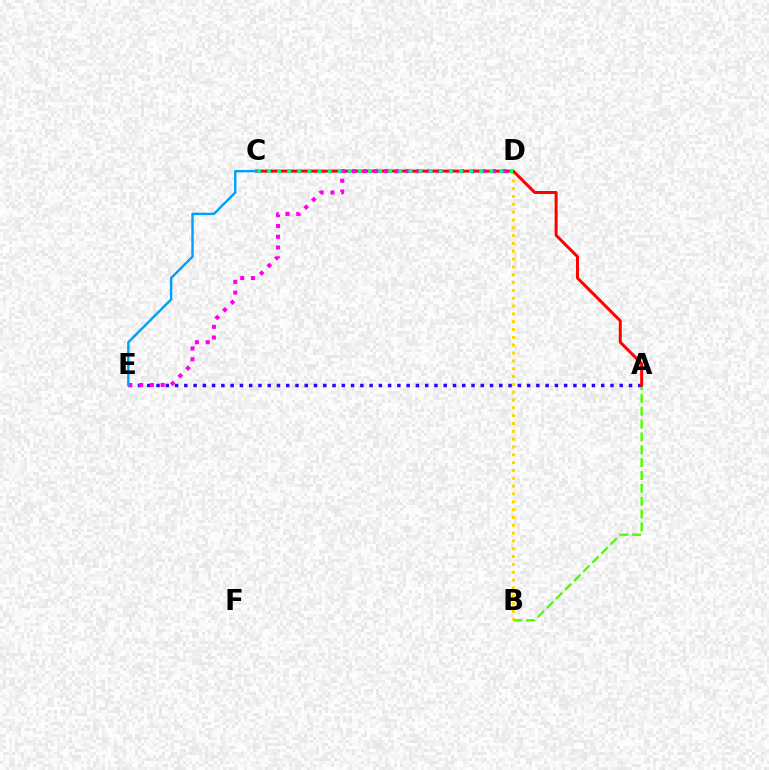{('A', 'B'): [{'color': '#4fff00', 'line_style': 'dashed', 'thickness': 1.75}], ('A', 'E'): [{'color': '#3700ff', 'line_style': 'dotted', 'thickness': 2.52}], ('B', 'D'): [{'color': '#ffd500', 'line_style': 'dotted', 'thickness': 2.13}], ('A', 'C'): [{'color': '#ff0000', 'line_style': 'solid', 'thickness': 2.16}], ('D', 'E'): [{'color': '#ff00ed', 'line_style': 'dotted', 'thickness': 2.92}], ('C', 'D'): [{'color': '#00ff86', 'line_style': 'dotted', 'thickness': 2.75}], ('C', 'E'): [{'color': '#009eff', 'line_style': 'solid', 'thickness': 1.72}]}